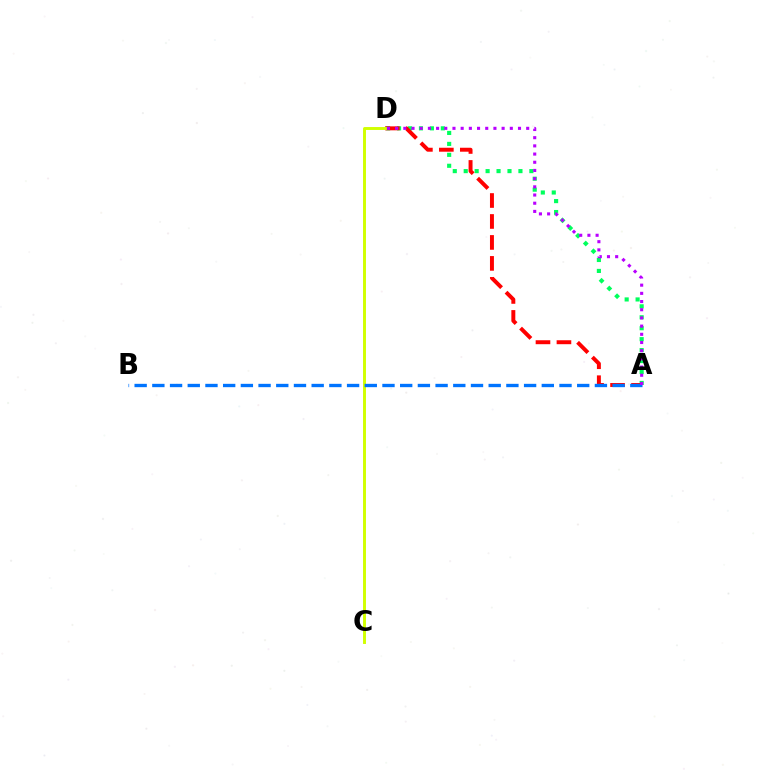{('A', 'D'): [{'color': '#00ff5c', 'line_style': 'dotted', 'thickness': 2.97}, {'color': '#ff0000', 'line_style': 'dashed', 'thickness': 2.85}, {'color': '#b900ff', 'line_style': 'dotted', 'thickness': 2.23}], ('C', 'D'): [{'color': '#d1ff00', 'line_style': 'solid', 'thickness': 2.11}], ('A', 'B'): [{'color': '#0074ff', 'line_style': 'dashed', 'thickness': 2.4}]}